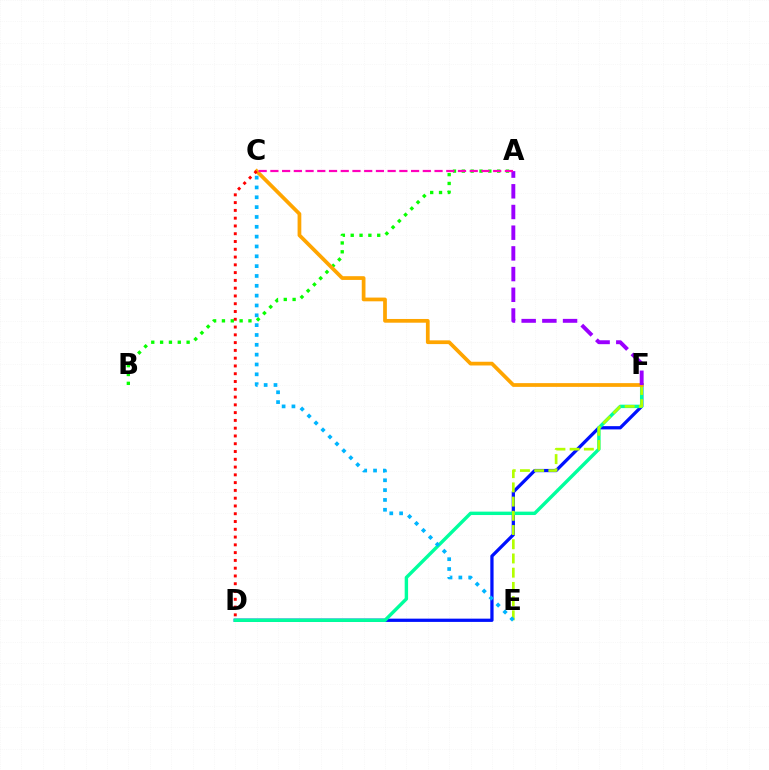{('A', 'B'): [{'color': '#08ff00', 'line_style': 'dotted', 'thickness': 2.4}], ('D', 'F'): [{'color': '#0010ff', 'line_style': 'solid', 'thickness': 2.34}, {'color': '#00ff9d', 'line_style': 'solid', 'thickness': 2.46}], ('E', 'F'): [{'color': '#b3ff00', 'line_style': 'dashed', 'thickness': 1.93}], ('C', 'F'): [{'color': '#ffa500', 'line_style': 'solid', 'thickness': 2.69}], ('C', 'D'): [{'color': '#ff0000', 'line_style': 'dotted', 'thickness': 2.11}], ('A', 'F'): [{'color': '#9b00ff', 'line_style': 'dashed', 'thickness': 2.81}], ('C', 'E'): [{'color': '#00b5ff', 'line_style': 'dotted', 'thickness': 2.67}], ('A', 'C'): [{'color': '#ff00bd', 'line_style': 'dashed', 'thickness': 1.59}]}